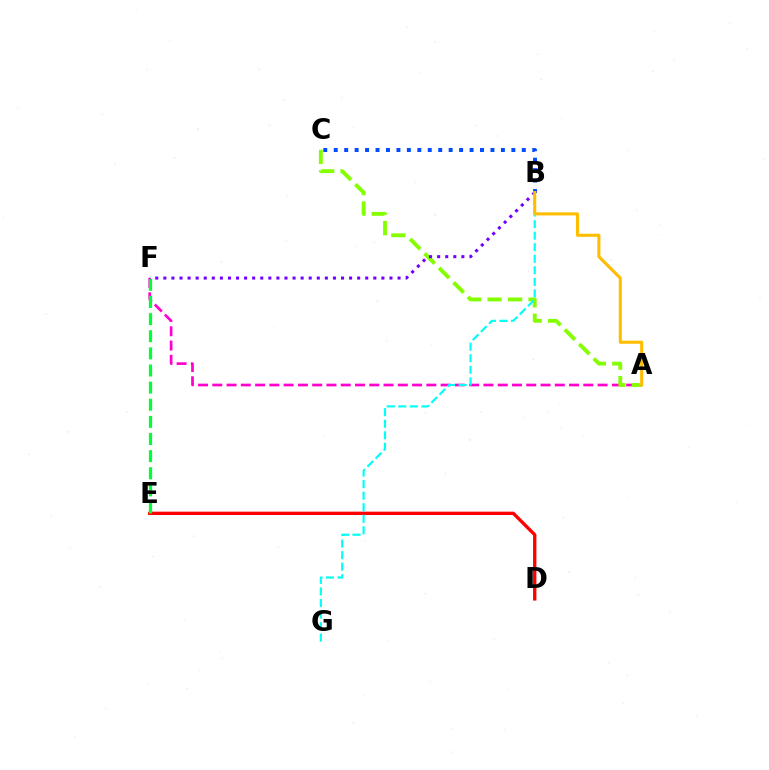{('D', 'E'): [{'color': '#ff0000', 'line_style': 'solid', 'thickness': 2.41}], ('A', 'F'): [{'color': '#ff00cf', 'line_style': 'dashed', 'thickness': 1.94}], ('E', 'F'): [{'color': '#00ff39', 'line_style': 'dashed', 'thickness': 2.33}], ('A', 'C'): [{'color': '#84ff00', 'line_style': 'dashed', 'thickness': 2.78}], ('B', 'C'): [{'color': '#004bff', 'line_style': 'dotted', 'thickness': 2.84}], ('B', 'G'): [{'color': '#00fff6', 'line_style': 'dashed', 'thickness': 1.57}], ('B', 'F'): [{'color': '#7200ff', 'line_style': 'dotted', 'thickness': 2.19}], ('A', 'B'): [{'color': '#ffbd00', 'line_style': 'solid', 'thickness': 2.2}]}